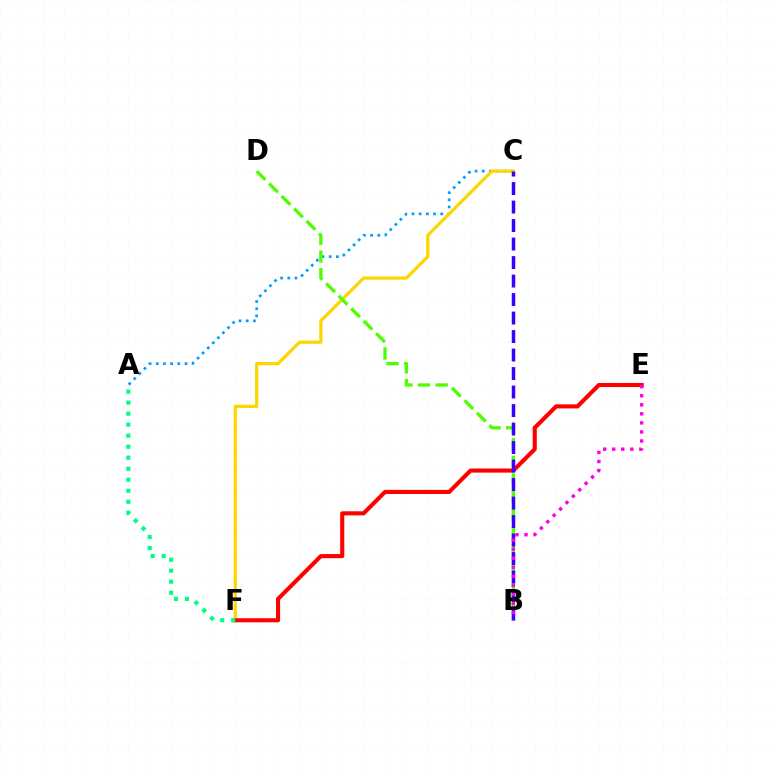{('A', 'C'): [{'color': '#009eff', 'line_style': 'dotted', 'thickness': 1.95}], ('C', 'F'): [{'color': '#ffd500', 'line_style': 'solid', 'thickness': 2.31}], ('B', 'D'): [{'color': '#4fff00', 'line_style': 'dashed', 'thickness': 2.4}], ('E', 'F'): [{'color': '#ff0000', 'line_style': 'solid', 'thickness': 2.95}], ('A', 'F'): [{'color': '#00ff86', 'line_style': 'dotted', 'thickness': 2.99}], ('B', 'C'): [{'color': '#3700ff', 'line_style': 'dashed', 'thickness': 2.51}], ('B', 'E'): [{'color': '#ff00ed', 'line_style': 'dotted', 'thickness': 2.46}]}